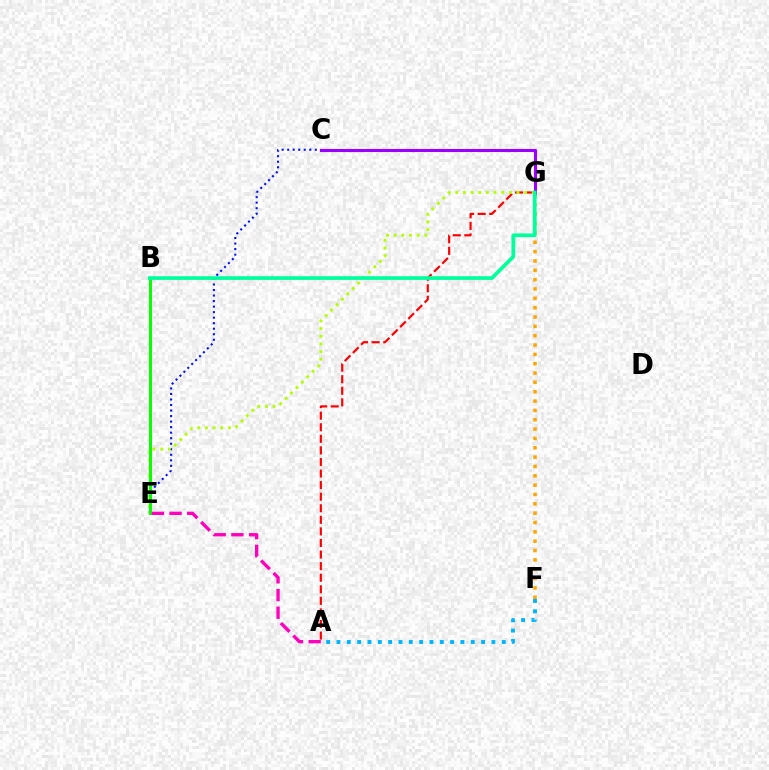{('A', 'G'): [{'color': '#ff0000', 'line_style': 'dashed', 'thickness': 1.57}], ('F', 'G'): [{'color': '#ffa500', 'line_style': 'dotted', 'thickness': 2.54}], ('C', 'E'): [{'color': '#0010ff', 'line_style': 'dotted', 'thickness': 1.5}], ('E', 'G'): [{'color': '#b3ff00', 'line_style': 'dotted', 'thickness': 2.08}], ('C', 'G'): [{'color': '#9b00ff', 'line_style': 'solid', 'thickness': 2.21}], ('B', 'E'): [{'color': '#08ff00', 'line_style': 'solid', 'thickness': 2.16}], ('A', 'E'): [{'color': '#ff00bd', 'line_style': 'dashed', 'thickness': 2.4}], ('B', 'G'): [{'color': '#00ff9d', 'line_style': 'solid', 'thickness': 2.66}], ('A', 'F'): [{'color': '#00b5ff', 'line_style': 'dotted', 'thickness': 2.81}]}